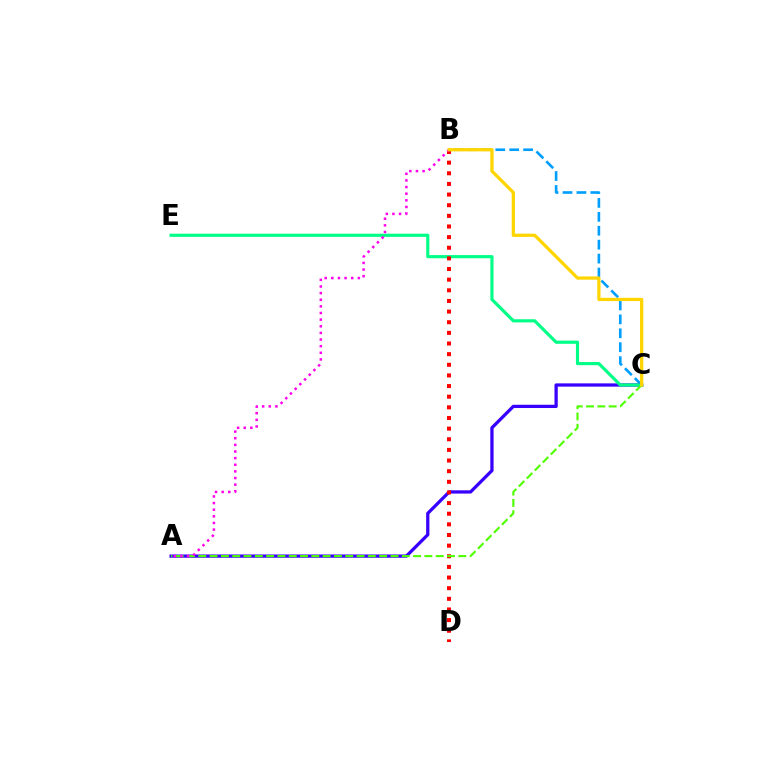{('B', 'C'): [{'color': '#009eff', 'line_style': 'dashed', 'thickness': 1.89}, {'color': '#ffd500', 'line_style': 'solid', 'thickness': 2.35}], ('A', 'C'): [{'color': '#3700ff', 'line_style': 'solid', 'thickness': 2.35}, {'color': '#4fff00', 'line_style': 'dashed', 'thickness': 1.54}], ('C', 'E'): [{'color': '#00ff86', 'line_style': 'solid', 'thickness': 2.28}], ('B', 'D'): [{'color': '#ff0000', 'line_style': 'dotted', 'thickness': 2.89}], ('A', 'B'): [{'color': '#ff00ed', 'line_style': 'dotted', 'thickness': 1.8}]}